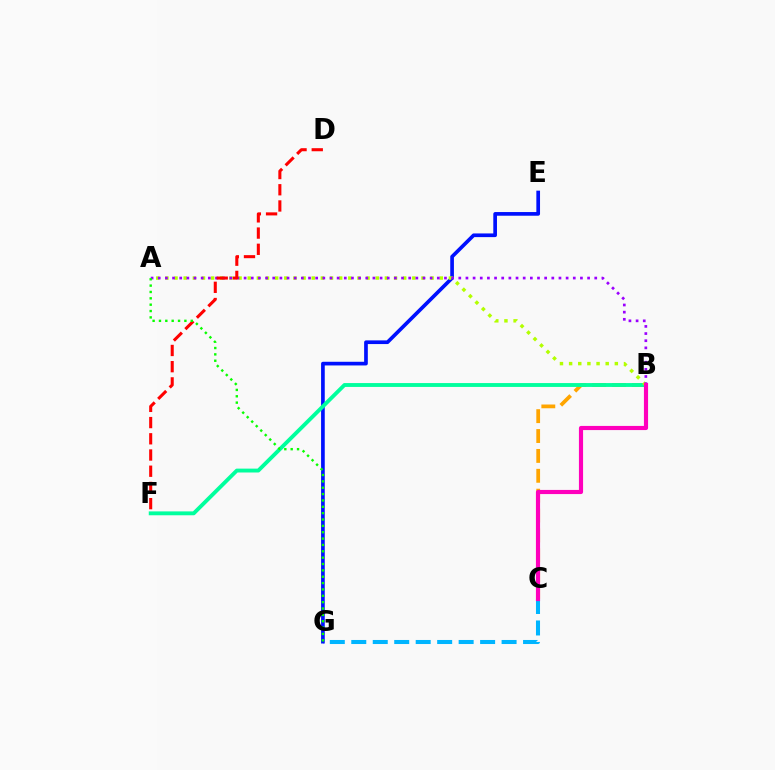{('C', 'G'): [{'color': '#00b5ff', 'line_style': 'dashed', 'thickness': 2.92}], ('B', 'C'): [{'color': '#ffa500', 'line_style': 'dashed', 'thickness': 2.7}, {'color': '#ff00bd', 'line_style': 'solid', 'thickness': 2.99}], ('E', 'G'): [{'color': '#0010ff', 'line_style': 'solid', 'thickness': 2.65}], ('B', 'F'): [{'color': '#00ff9d', 'line_style': 'solid', 'thickness': 2.79}], ('A', 'B'): [{'color': '#b3ff00', 'line_style': 'dotted', 'thickness': 2.48}, {'color': '#9b00ff', 'line_style': 'dotted', 'thickness': 1.94}], ('D', 'F'): [{'color': '#ff0000', 'line_style': 'dashed', 'thickness': 2.2}], ('A', 'G'): [{'color': '#08ff00', 'line_style': 'dotted', 'thickness': 1.73}]}